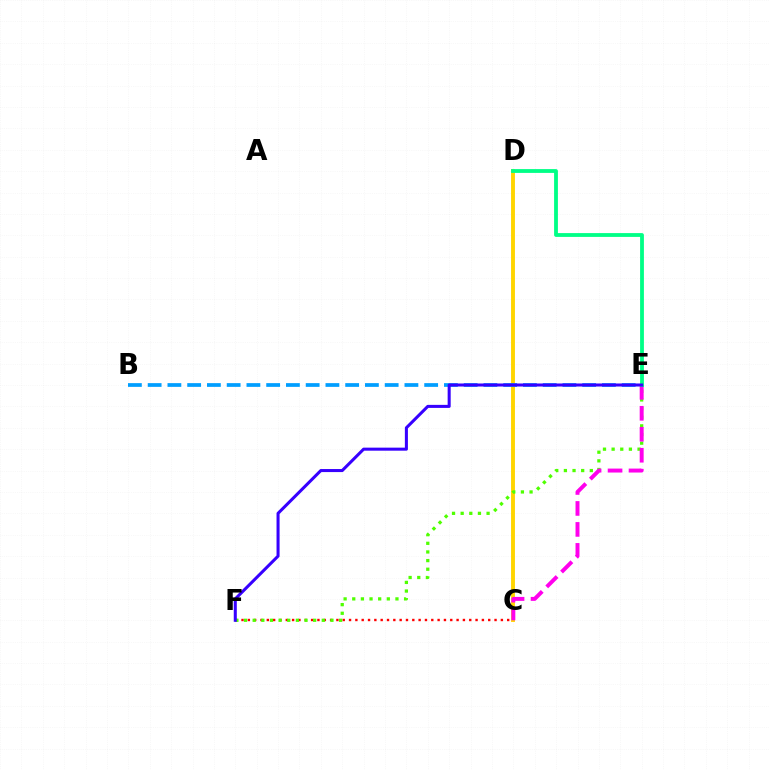{('C', 'D'): [{'color': '#ffd500', 'line_style': 'solid', 'thickness': 2.81}], ('B', 'E'): [{'color': '#009eff', 'line_style': 'dashed', 'thickness': 2.68}], ('C', 'F'): [{'color': '#ff0000', 'line_style': 'dotted', 'thickness': 1.72}], ('E', 'F'): [{'color': '#4fff00', 'line_style': 'dotted', 'thickness': 2.35}, {'color': '#3700ff', 'line_style': 'solid', 'thickness': 2.19}], ('C', 'E'): [{'color': '#ff00ed', 'line_style': 'dashed', 'thickness': 2.85}], ('D', 'E'): [{'color': '#00ff86', 'line_style': 'solid', 'thickness': 2.75}]}